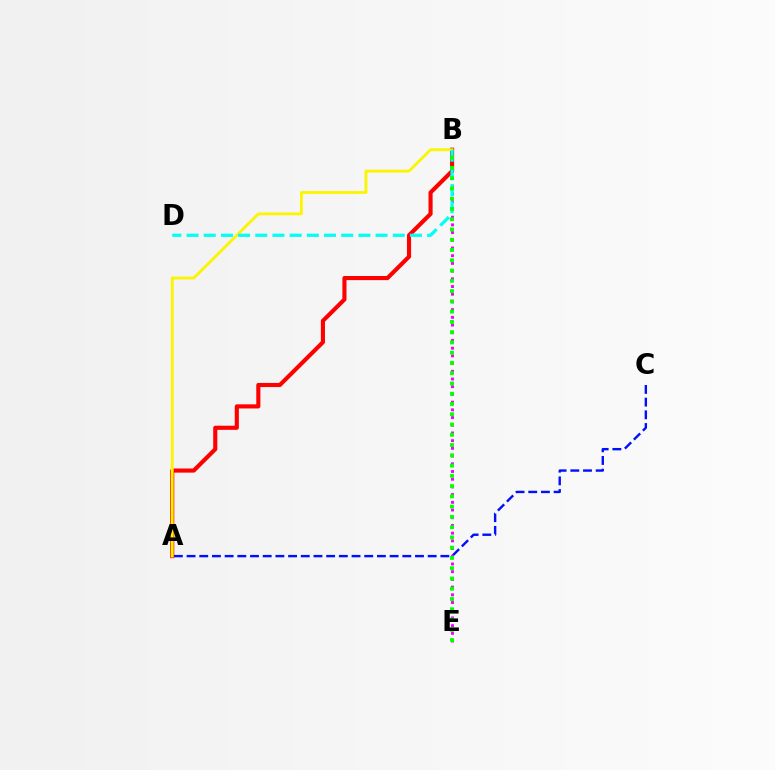{('A', 'C'): [{'color': '#0010ff', 'line_style': 'dashed', 'thickness': 1.72}], ('B', 'E'): [{'color': '#ee00ff', 'line_style': 'dotted', 'thickness': 2.09}, {'color': '#08ff00', 'line_style': 'dotted', 'thickness': 2.79}], ('A', 'B'): [{'color': '#ff0000', 'line_style': 'solid', 'thickness': 2.96}, {'color': '#fcf500', 'line_style': 'solid', 'thickness': 2.04}], ('B', 'D'): [{'color': '#00fff6', 'line_style': 'dashed', 'thickness': 2.33}]}